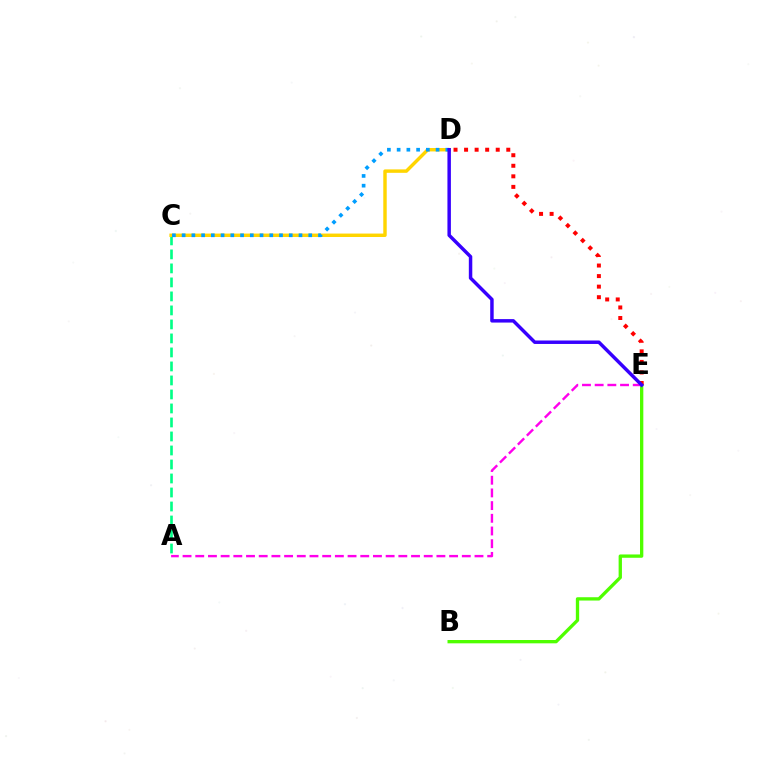{('B', 'E'): [{'color': '#4fff00', 'line_style': 'solid', 'thickness': 2.39}], ('A', 'E'): [{'color': '#ff00ed', 'line_style': 'dashed', 'thickness': 1.72}], ('A', 'C'): [{'color': '#00ff86', 'line_style': 'dashed', 'thickness': 1.9}], ('C', 'D'): [{'color': '#ffd500', 'line_style': 'solid', 'thickness': 2.47}, {'color': '#009eff', 'line_style': 'dotted', 'thickness': 2.65}], ('D', 'E'): [{'color': '#ff0000', 'line_style': 'dotted', 'thickness': 2.87}, {'color': '#3700ff', 'line_style': 'solid', 'thickness': 2.49}]}